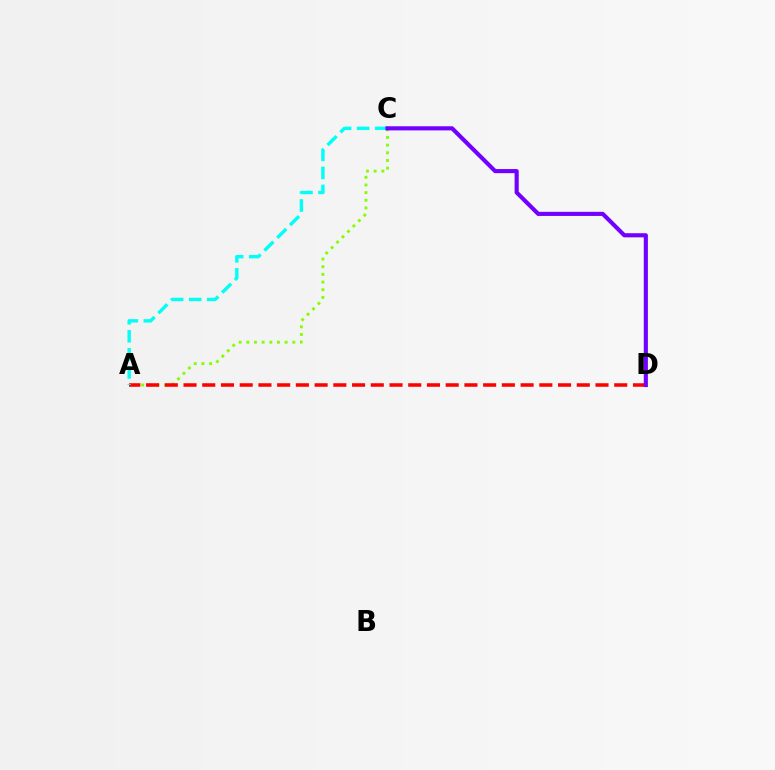{('A', 'C'): [{'color': '#84ff00', 'line_style': 'dotted', 'thickness': 2.08}, {'color': '#00fff6', 'line_style': 'dashed', 'thickness': 2.45}], ('A', 'D'): [{'color': '#ff0000', 'line_style': 'dashed', 'thickness': 2.54}], ('C', 'D'): [{'color': '#7200ff', 'line_style': 'solid', 'thickness': 2.97}]}